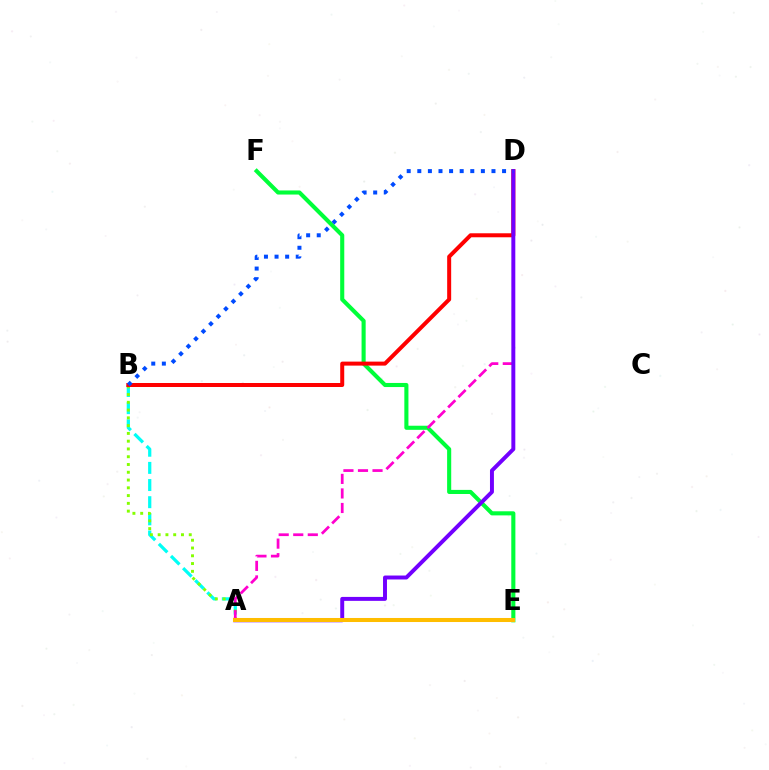{('B', 'E'): [{'color': '#00fff6', 'line_style': 'dashed', 'thickness': 2.33}], ('A', 'B'): [{'color': '#84ff00', 'line_style': 'dotted', 'thickness': 2.11}], ('E', 'F'): [{'color': '#00ff39', 'line_style': 'solid', 'thickness': 2.95}], ('A', 'D'): [{'color': '#ff00cf', 'line_style': 'dashed', 'thickness': 1.98}, {'color': '#7200ff', 'line_style': 'solid', 'thickness': 2.84}], ('B', 'D'): [{'color': '#ff0000', 'line_style': 'solid', 'thickness': 2.88}, {'color': '#004bff', 'line_style': 'dotted', 'thickness': 2.88}], ('A', 'E'): [{'color': '#ffbd00', 'line_style': 'solid', 'thickness': 2.91}]}